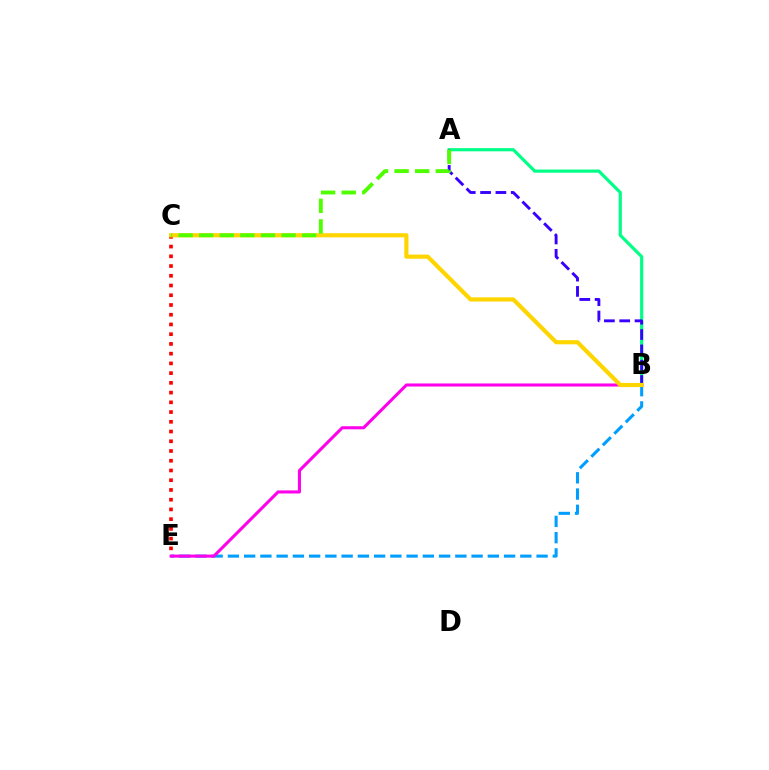{('A', 'B'): [{'color': '#00ff86', 'line_style': 'solid', 'thickness': 2.28}, {'color': '#3700ff', 'line_style': 'dashed', 'thickness': 2.08}], ('C', 'E'): [{'color': '#ff0000', 'line_style': 'dotted', 'thickness': 2.64}], ('B', 'E'): [{'color': '#009eff', 'line_style': 'dashed', 'thickness': 2.21}, {'color': '#ff00ed', 'line_style': 'solid', 'thickness': 2.21}], ('B', 'C'): [{'color': '#ffd500', 'line_style': 'solid', 'thickness': 2.99}], ('A', 'C'): [{'color': '#4fff00', 'line_style': 'dashed', 'thickness': 2.8}]}